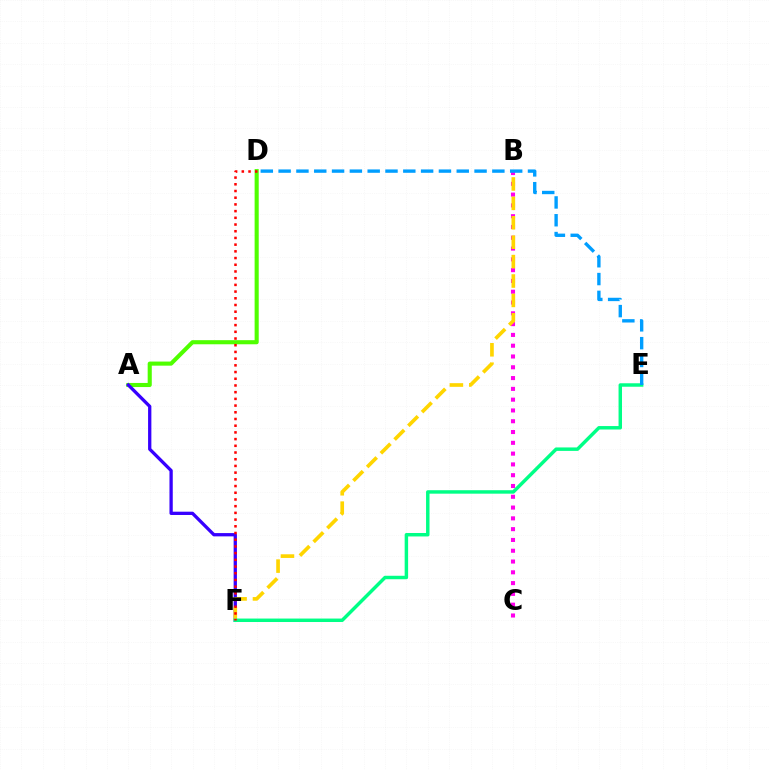{('A', 'D'): [{'color': '#4fff00', 'line_style': 'solid', 'thickness': 2.95}], ('B', 'C'): [{'color': '#ff00ed', 'line_style': 'dotted', 'thickness': 2.93}], ('A', 'F'): [{'color': '#3700ff', 'line_style': 'solid', 'thickness': 2.37}], ('B', 'F'): [{'color': '#ffd500', 'line_style': 'dashed', 'thickness': 2.64}], ('E', 'F'): [{'color': '#00ff86', 'line_style': 'solid', 'thickness': 2.49}], ('D', 'F'): [{'color': '#ff0000', 'line_style': 'dotted', 'thickness': 1.82}], ('D', 'E'): [{'color': '#009eff', 'line_style': 'dashed', 'thickness': 2.42}]}